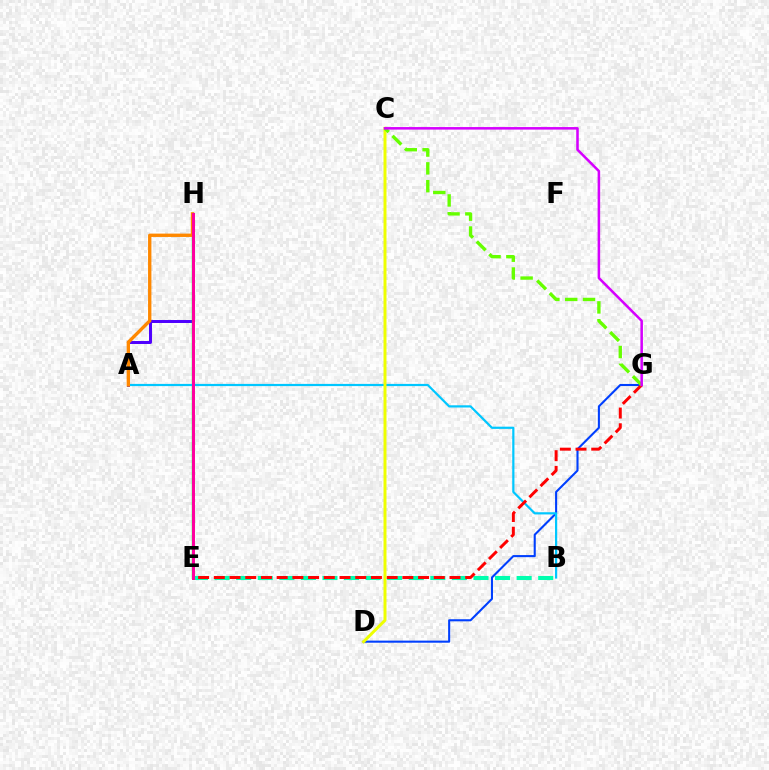{('B', 'E'): [{'color': '#00ffaf', 'line_style': 'dashed', 'thickness': 2.93}], ('A', 'H'): [{'color': '#4f00ff', 'line_style': 'solid', 'thickness': 2.14}, {'color': '#ff8800', 'line_style': 'solid', 'thickness': 2.41}], ('E', 'H'): [{'color': '#00ff27', 'line_style': 'solid', 'thickness': 1.74}, {'color': '#ff00a0', 'line_style': 'solid', 'thickness': 2.14}], ('D', 'G'): [{'color': '#003fff', 'line_style': 'solid', 'thickness': 1.51}], ('A', 'B'): [{'color': '#00c7ff', 'line_style': 'solid', 'thickness': 1.59}], ('E', 'G'): [{'color': '#ff0000', 'line_style': 'dashed', 'thickness': 2.13}], ('C', 'D'): [{'color': '#eeff00', 'line_style': 'solid', 'thickness': 2.14}], ('C', 'G'): [{'color': '#66ff00', 'line_style': 'dashed', 'thickness': 2.42}, {'color': '#d600ff', 'line_style': 'solid', 'thickness': 1.83}]}